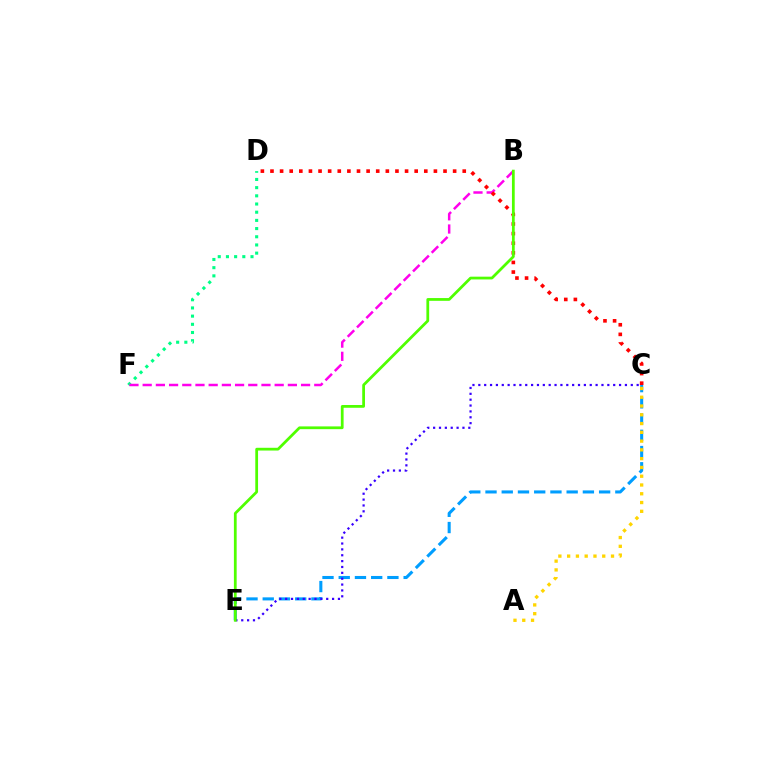{('C', 'E'): [{'color': '#009eff', 'line_style': 'dashed', 'thickness': 2.2}, {'color': '#3700ff', 'line_style': 'dotted', 'thickness': 1.59}], ('A', 'C'): [{'color': '#ffd500', 'line_style': 'dotted', 'thickness': 2.38}], ('D', 'F'): [{'color': '#00ff86', 'line_style': 'dotted', 'thickness': 2.22}], ('B', 'F'): [{'color': '#ff00ed', 'line_style': 'dashed', 'thickness': 1.79}], ('C', 'D'): [{'color': '#ff0000', 'line_style': 'dotted', 'thickness': 2.61}], ('B', 'E'): [{'color': '#4fff00', 'line_style': 'solid', 'thickness': 1.99}]}